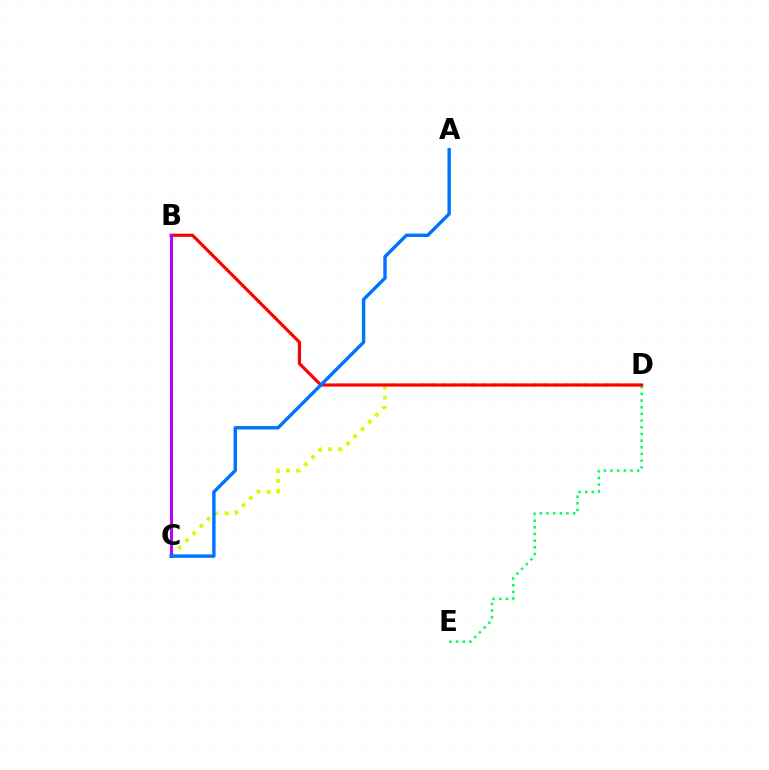{('C', 'D'): [{'color': '#d1ff00', 'line_style': 'dotted', 'thickness': 2.77}], ('D', 'E'): [{'color': '#00ff5c', 'line_style': 'dotted', 'thickness': 1.81}], ('B', 'D'): [{'color': '#ff0000', 'line_style': 'solid', 'thickness': 2.28}], ('B', 'C'): [{'color': '#b900ff', 'line_style': 'solid', 'thickness': 2.14}], ('A', 'C'): [{'color': '#0074ff', 'line_style': 'solid', 'thickness': 2.45}]}